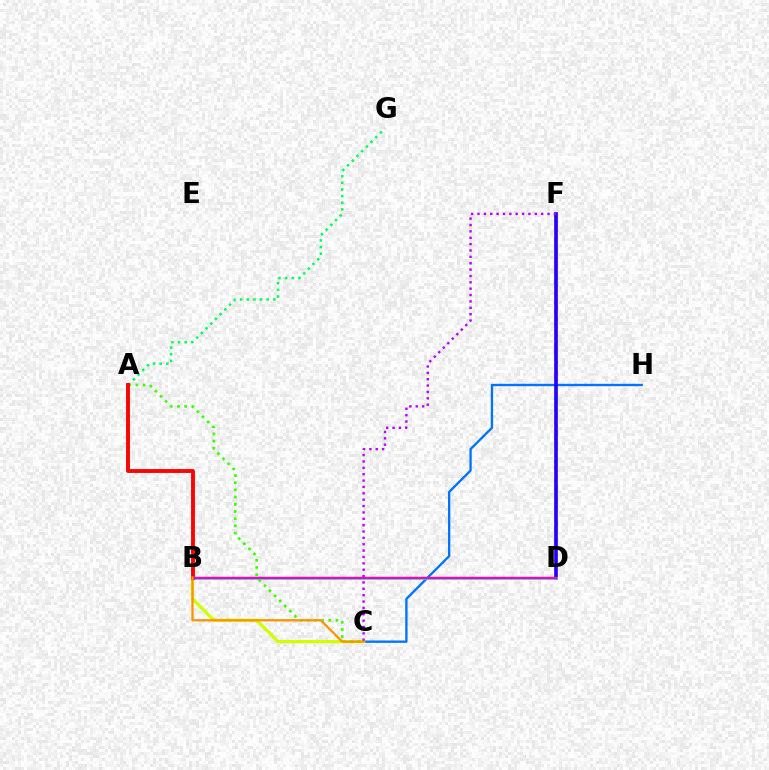{('A', 'G'): [{'color': '#00ff5c', 'line_style': 'dotted', 'thickness': 1.81}], ('C', 'H'): [{'color': '#0074ff', 'line_style': 'solid', 'thickness': 1.68}], ('D', 'F'): [{'color': '#2500ff', 'line_style': 'solid', 'thickness': 2.64}], ('B', 'C'): [{'color': '#d1ff00', 'line_style': 'solid', 'thickness': 2.36}, {'color': '#ff9400', 'line_style': 'solid', 'thickness': 1.66}], ('A', 'C'): [{'color': '#3dff00', 'line_style': 'dotted', 'thickness': 1.96}], ('B', 'D'): [{'color': '#00fff6', 'line_style': 'solid', 'thickness': 1.88}, {'color': '#ff00ac', 'line_style': 'solid', 'thickness': 1.75}], ('A', 'B'): [{'color': '#ff0000', 'line_style': 'solid', 'thickness': 2.78}], ('C', 'F'): [{'color': '#b900ff', 'line_style': 'dotted', 'thickness': 1.73}]}